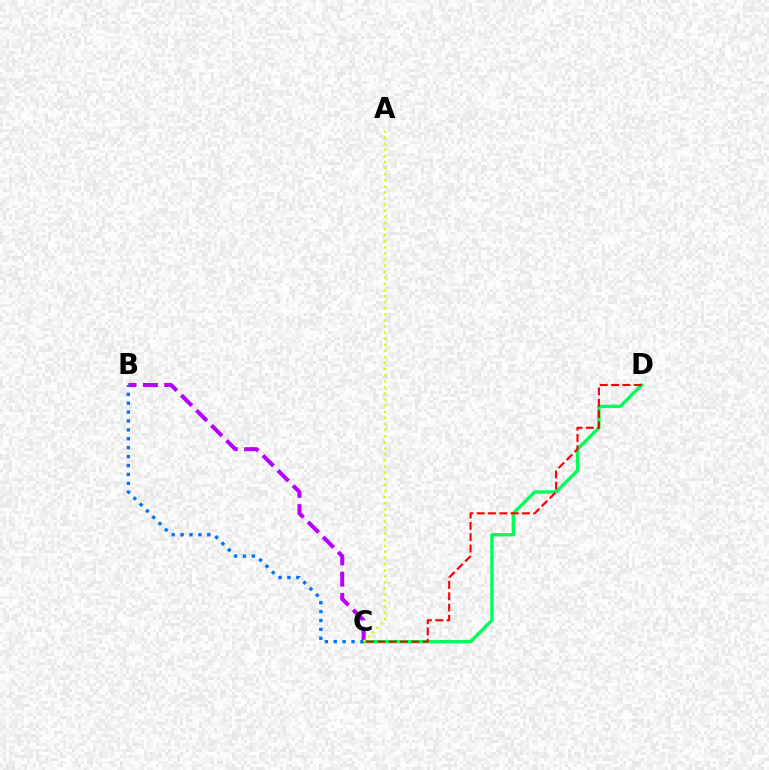{('C', 'D'): [{'color': '#00ff5c', 'line_style': 'solid', 'thickness': 2.45}, {'color': '#ff0000', 'line_style': 'dashed', 'thickness': 1.54}], ('B', 'C'): [{'color': '#b900ff', 'line_style': 'dashed', 'thickness': 2.89}, {'color': '#0074ff', 'line_style': 'dotted', 'thickness': 2.42}], ('A', 'C'): [{'color': '#d1ff00', 'line_style': 'dotted', 'thickness': 1.66}]}